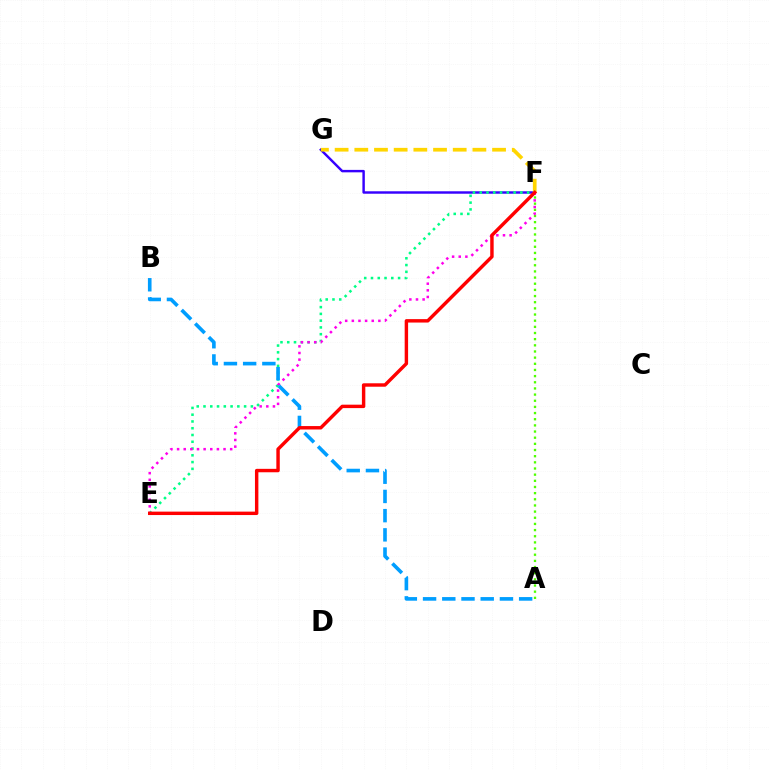{('A', 'F'): [{'color': '#4fff00', 'line_style': 'dotted', 'thickness': 1.67}], ('F', 'G'): [{'color': '#3700ff', 'line_style': 'solid', 'thickness': 1.76}, {'color': '#ffd500', 'line_style': 'dashed', 'thickness': 2.67}], ('E', 'F'): [{'color': '#00ff86', 'line_style': 'dotted', 'thickness': 1.84}, {'color': '#ff00ed', 'line_style': 'dotted', 'thickness': 1.8}, {'color': '#ff0000', 'line_style': 'solid', 'thickness': 2.47}], ('A', 'B'): [{'color': '#009eff', 'line_style': 'dashed', 'thickness': 2.61}]}